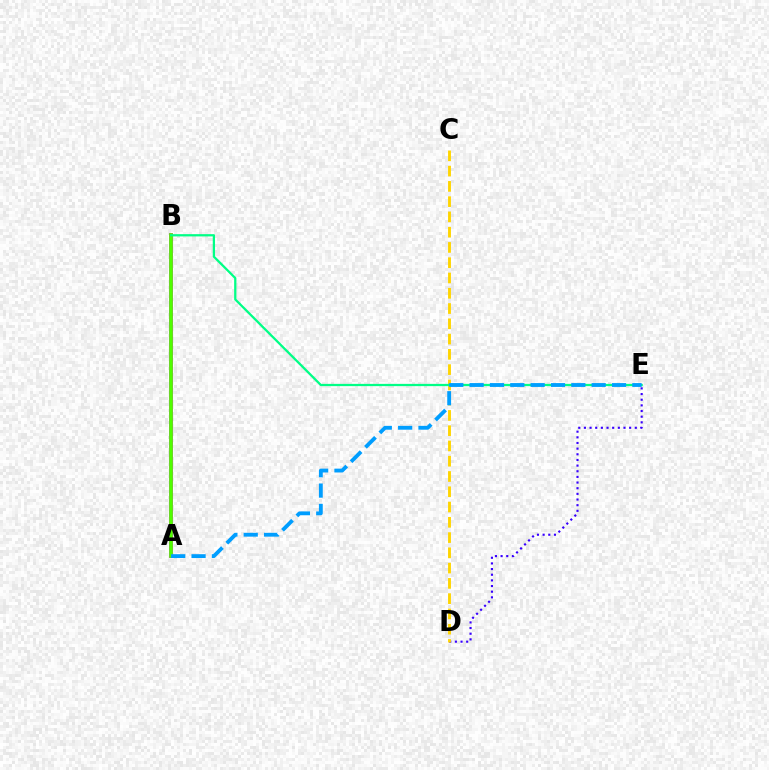{('D', 'E'): [{'color': '#3700ff', 'line_style': 'dotted', 'thickness': 1.54}], ('A', 'B'): [{'color': '#ff0000', 'line_style': 'dotted', 'thickness': 2.04}, {'color': '#ff00ed', 'line_style': 'solid', 'thickness': 2.79}, {'color': '#4fff00', 'line_style': 'solid', 'thickness': 2.63}], ('C', 'D'): [{'color': '#ffd500', 'line_style': 'dashed', 'thickness': 2.07}], ('B', 'E'): [{'color': '#00ff86', 'line_style': 'solid', 'thickness': 1.63}], ('A', 'E'): [{'color': '#009eff', 'line_style': 'dashed', 'thickness': 2.76}]}